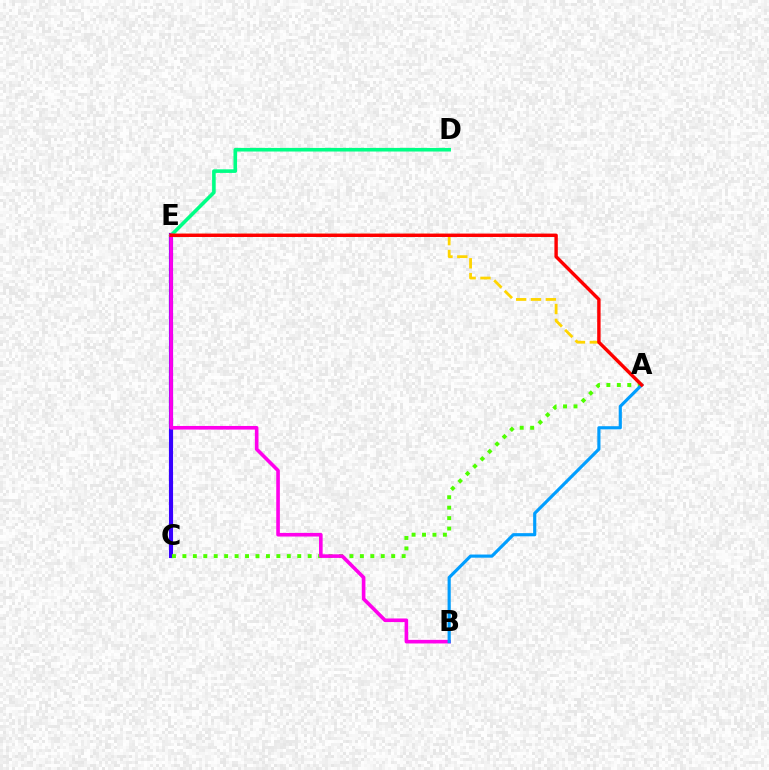{('C', 'E'): [{'color': '#3700ff', 'line_style': 'solid', 'thickness': 2.97}], ('D', 'E'): [{'color': '#00ff86', 'line_style': 'solid', 'thickness': 2.59}], ('A', 'E'): [{'color': '#ffd500', 'line_style': 'dashed', 'thickness': 2.02}, {'color': '#ff0000', 'line_style': 'solid', 'thickness': 2.45}], ('A', 'C'): [{'color': '#4fff00', 'line_style': 'dotted', 'thickness': 2.84}], ('B', 'E'): [{'color': '#ff00ed', 'line_style': 'solid', 'thickness': 2.6}], ('A', 'B'): [{'color': '#009eff', 'line_style': 'solid', 'thickness': 2.27}]}